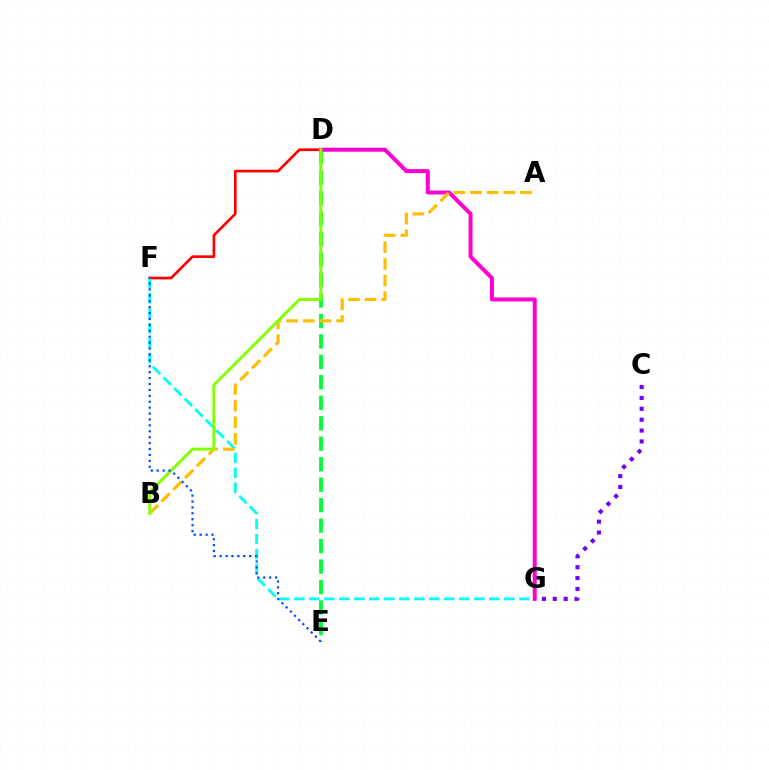{('D', 'F'): [{'color': '#ff0000', 'line_style': 'solid', 'thickness': 1.94}], ('F', 'G'): [{'color': '#00fff6', 'line_style': 'dashed', 'thickness': 2.04}], ('D', 'E'): [{'color': '#00ff39', 'line_style': 'dashed', 'thickness': 2.78}], ('D', 'G'): [{'color': '#ff00cf', 'line_style': 'solid', 'thickness': 2.85}], ('A', 'B'): [{'color': '#ffbd00', 'line_style': 'dashed', 'thickness': 2.26}], ('B', 'D'): [{'color': '#84ff00', 'line_style': 'solid', 'thickness': 2.14}], ('C', 'G'): [{'color': '#7200ff', 'line_style': 'dotted', 'thickness': 2.96}], ('E', 'F'): [{'color': '#004bff', 'line_style': 'dotted', 'thickness': 1.61}]}